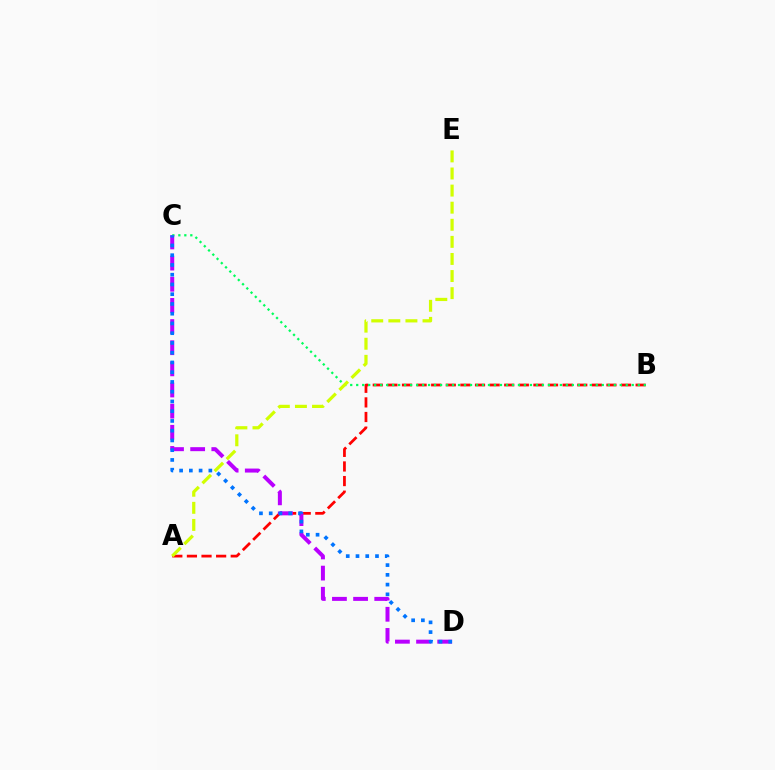{('A', 'B'): [{'color': '#ff0000', 'line_style': 'dashed', 'thickness': 1.98}], ('B', 'C'): [{'color': '#00ff5c', 'line_style': 'dotted', 'thickness': 1.63}], ('C', 'D'): [{'color': '#b900ff', 'line_style': 'dashed', 'thickness': 2.87}, {'color': '#0074ff', 'line_style': 'dotted', 'thickness': 2.65}], ('A', 'E'): [{'color': '#d1ff00', 'line_style': 'dashed', 'thickness': 2.32}]}